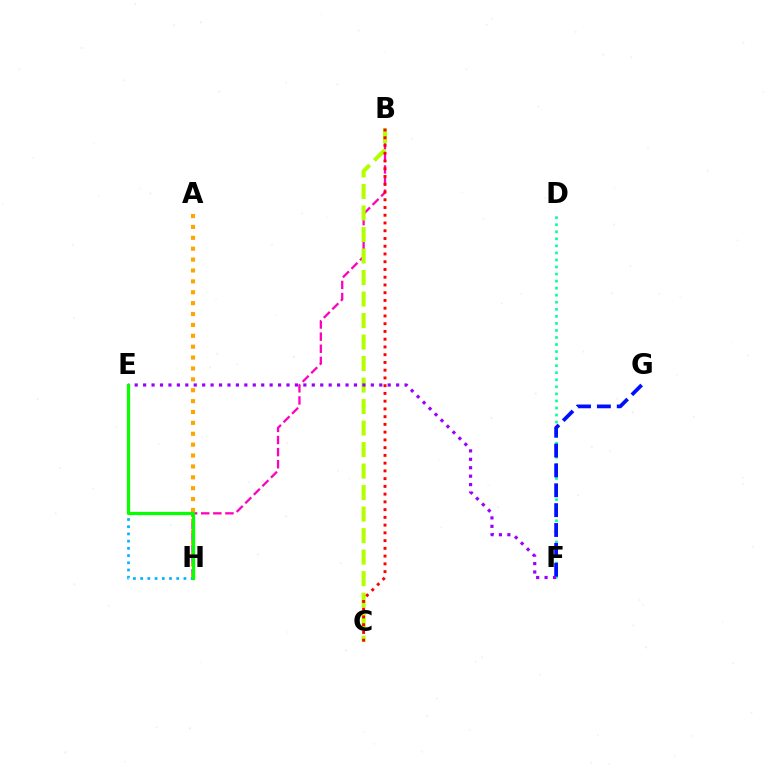{('B', 'H'): [{'color': '#ff00bd', 'line_style': 'dashed', 'thickness': 1.65}], ('D', 'F'): [{'color': '#00ff9d', 'line_style': 'dotted', 'thickness': 1.92}], ('A', 'H'): [{'color': '#ffa500', 'line_style': 'dotted', 'thickness': 2.96}], ('B', 'C'): [{'color': '#b3ff00', 'line_style': 'dashed', 'thickness': 2.92}, {'color': '#ff0000', 'line_style': 'dotted', 'thickness': 2.1}], ('F', 'G'): [{'color': '#0010ff', 'line_style': 'dashed', 'thickness': 2.7}], ('E', 'F'): [{'color': '#9b00ff', 'line_style': 'dotted', 'thickness': 2.29}], ('E', 'H'): [{'color': '#00b5ff', 'line_style': 'dotted', 'thickness': 1.96}, {'color': '#08ff00', 'line_style': 'solid', 'thickness': 2.32}]}